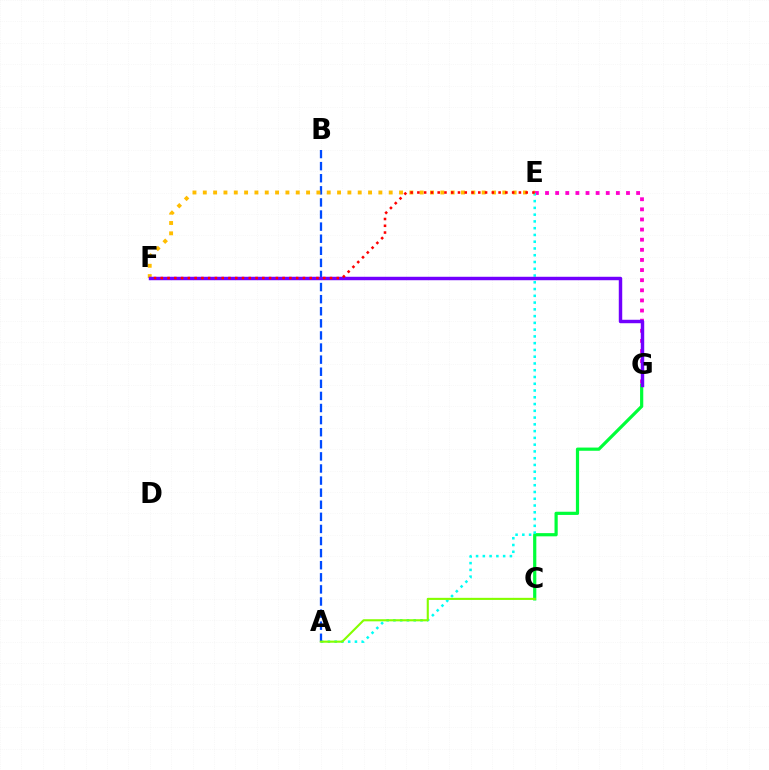{('C', 'G'): [{'color': '#00ff39', 'line_style': 'solid', 'thickness': 2.3}], ('E', 'G'): [{'color': '#ff00cf', 'line_style': 'dotted', 'thickness': 2.75}], ('A', 'E'): [{'color': '#00fff6', 'line_style': 'dotted', 'thickness': 1.84}], ('A', 'B'): [{'color': '#004bff', 'line_style': 'dashed', 'thickness': 1.64}], ('E', 'F'): [{'color': '#ffbd00', 'line_style': 'dotted', 'thickness': 2.81}, {'color': '#ff0000', 'line_style': 'dotted', 'thickness': 1.84}], ('A', 'C'): [{'color': '#84ff00', 'line_style': 'solid', 'thickness': 1.52}], ('F', 'G'): [{'color': '#7200ff', 'line_style': 'solid', 'thickness': 2.48}]}